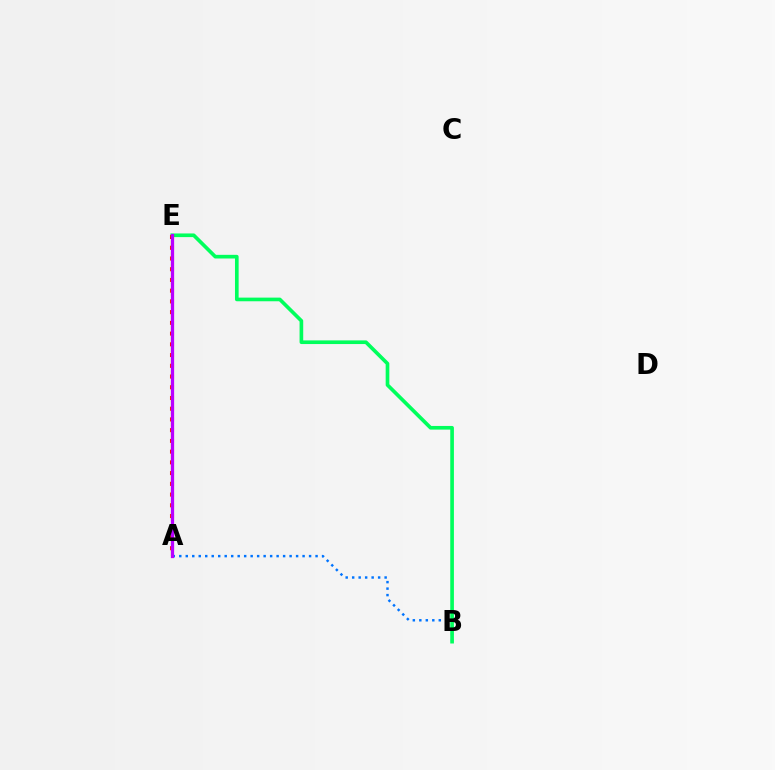{('A', 'B'): [{'color': '#0074ff', 'line_style': 'dotted', 'thickness': 1.76}], ('B', 'E'): [{'color': '#00ff5c', 'line_style': 'solid', 'thickness': 2.63}], ('A', 'E'): [{'color': '#ff0000', 'line_style': 'dotted', 'thickness': 2.92}, {'color': '#d1ff00', 'line_style': 'dashed', 'thickness': 1.61}, {'color': '#b900ff', 'line_style': 'solid', 'thickness': 2.34}]}